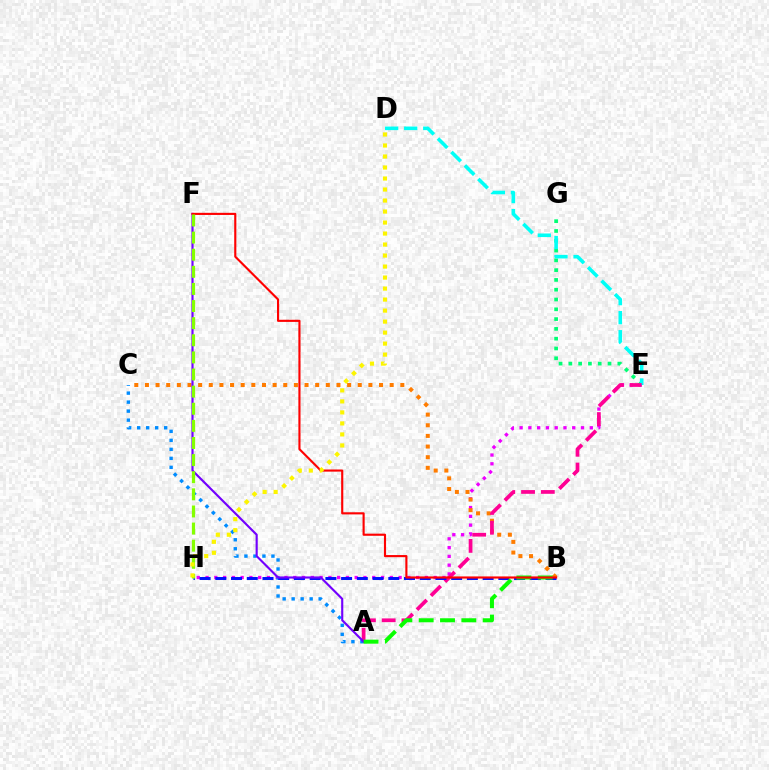{('E', 'H'): [{'color': '#ee00ff', 'line_style': 'dotted', 'thickness': 2.38}], ('E', 'G'): [{'color': '#00ff74', 'line_style': 'dotted', 'thickness': 2.66}], ('D', 'E'): [{'color': '#00fff6', 'line_style': 'dashed', 'thickness': 2.59}], ('B', 'C'): [{'color': '#ff7c00', 'line_style': 'dotted', 'thickness': 2.89}], ('A', 'E'): [{'color': '#ff0094', 'line_style': 'dashed', 'thickness': 2.69}], ('A', 'C'): [{'color': '#008cff', 'line_style': 'dotted', 'thickness': 2.45}], ('B', 'H'): [{'color': '#0010ff', 'line_style': 'dashed', 'thickness': 2.14}], ('A', 'F'): [{'color': '#7200ff', 'line_style': 'solid', 'thickness': 1.54}], ('A', 'B'): [{'color': '#08ff00', 'line_style': 'dashed', 'thickness': 2.9}], ('B', 'F'): [{'color': '#ff0000', 'line_style': 'solid', 'thickness': 1.53}], ('F', 'H'): [{'color': '#84ff00', 'line_style': 'dashed', 'thickness': 2.33}], ('D', 'H'): [{'color': '#fcf500', 'line_style': 'dotted', 'thickness': 2.99}]}